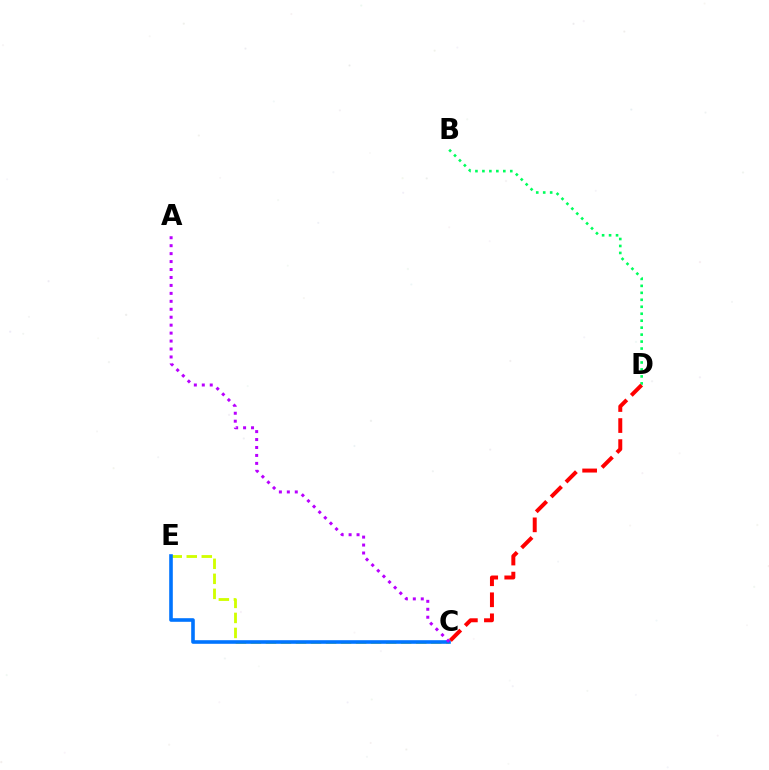{('C', 'E'): [{'color': '#d1ff00', 'line_style': 'dashed', 'thickness': 2.04}, {'color': '#0074ff', 'line_style': 'solid', 'thickness': 2.59}], ('B', 'D'): [{'color': '#00ff5c', 'line_style': 'dotted', 'thickness': 1.89}], ('A', 'C'): [{'color': '#b900ff', 'line_style': 'dotted', 'thickness': 2.16}], ('C', 'D'): [{'color': '#ff0000', 'line_style': 'dashed', 'thickness': 2.86}]}